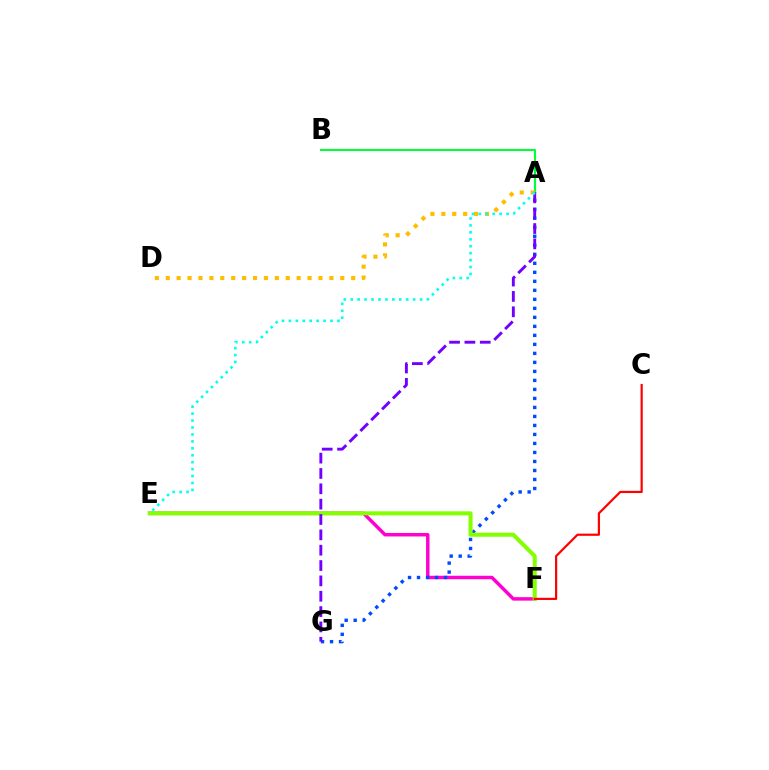{('E', 'F'): [{'color': '#ff00cf', 'line_style': 'solid', 'thickness': 2.5}, {'color': '#84ff00', 'line_style': 'solid', 'thickness': 2.91}], ('A', 'B'): [{'color': '#00ff39', 'line_style': 'solid', 'thickness': 1.51}], ('A', 'G'): [{'color': '#004bff', 'line_style': 'dotted', 'thickness': 2.45}, {'color': '#7200ff', 'line_style': 'dashed', 'thickness': 2.08}], ('A', 'D'): [{'color': '#ffbd00', 'line_style': 'dotted', 'thickness': 2.96}], ('C', 'F'): [{'color': '#ff0000', 'line_style': 'solid', 'thickness': 1.59}], ('A', 'E'): [{'color': '#00fff6', 'line_style': 'dotted', 'thickness': 1.88}]}